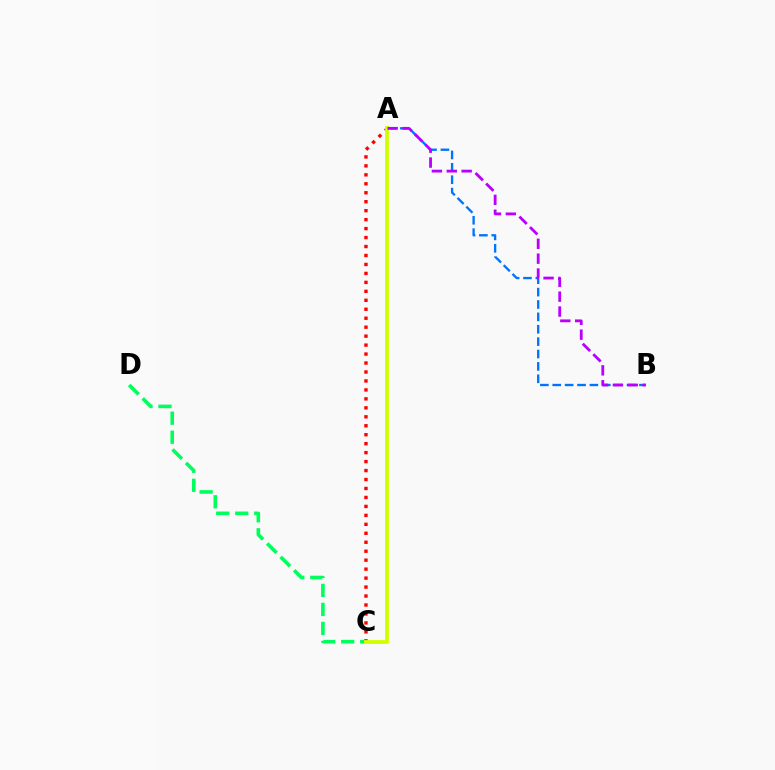{('C', 'D'): [{'color': '#00ff5c', 'line_style': 'dashed', 'thickness': 2.58}], ('A', 'C'): [{'color': '#ff0000', 'line_style': 'dotted', 'thickness': 2.43}, {'color': '#d1ff00', 'line_style': 'solid', 'thickness': 2.77}], ('A', 'B'): [{'color': '#0074ff', 'line_style': 'dashed', 'thickness': 1.68}, {'color': '#b900ff', 'line_style': 'dashed', 'thickness': 2.02}]}